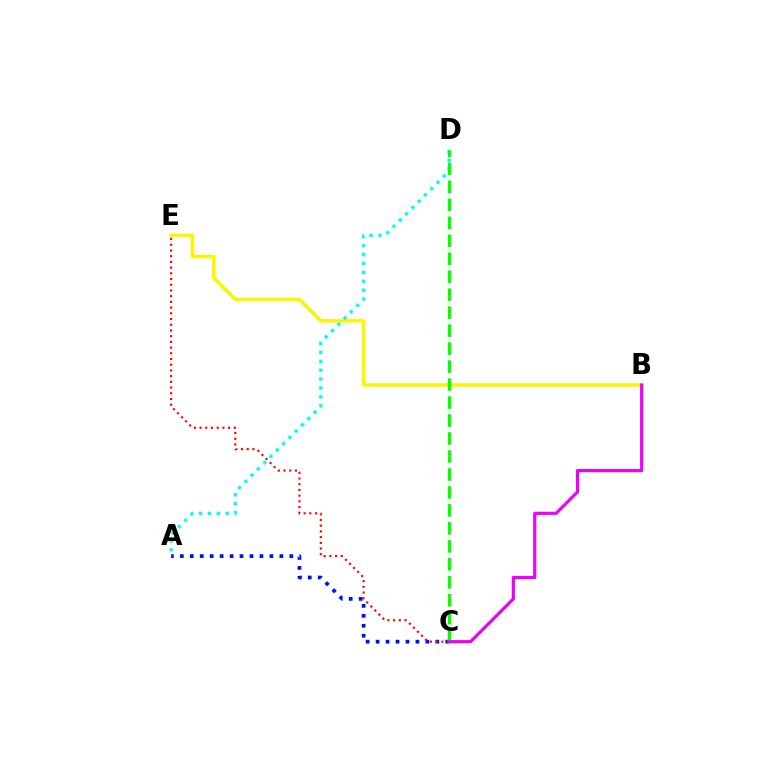{('A', 'C'): [{'color': '#0010ff', 'line_style': 'dotted', 'thickness': 2.71}], ('C', 'E'): [{'color': '#ff0000', 'line_style': 'dotted', 'thickness': 1.55}], ('B', 'E'): [{'color': '#fcf500', 'line_style': 'solid', 'thickness': 2.49}], ('A', 'D'): [{'color': '#00fff6', 'line_style': 'dotted', 'thickness': 2.42}], ('C', 'D'): [{'color': '#08ff00', 'line_style': 'dashed', 'thickness': 2.44}], ('B', 'C'): [{'color': '#ee00ff', 'line_style': 'solid', 'thickness': 2.27}]}